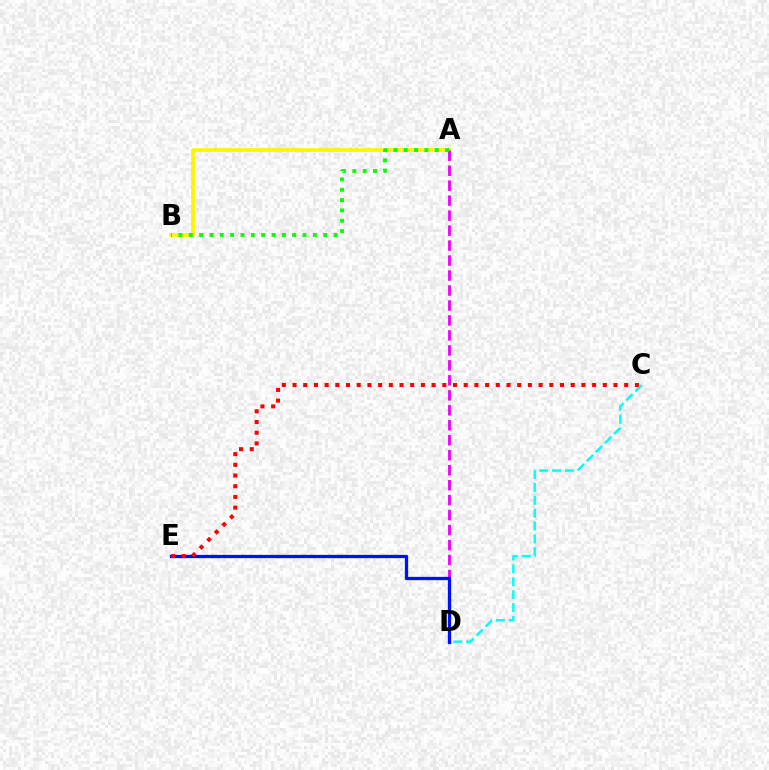{('A', 'B'): [{'color': '#fcf500', 'line_style': 'solid', 'thickness': 2.66}, {'color': '#08ff00', 'line_style': 'dotted', 'thickness': 2.81}], ('A', 'D'): [{'color': '#ee00ff', 'line_style': 'dashed', 'thickness': 2.03}], ('C', 'D'): [{'color': '#00fff6', 'line_style': 'dashed', 'thickness': 1.75}], ('D', 'E'): [{'color': '#0010ff', 'line_style': 'solid', 'thickness': 2.36}], ('C', 'E'): [{'color': '#ff0000', 'line_style': 'dotted', 'thickness': 2.91}]}